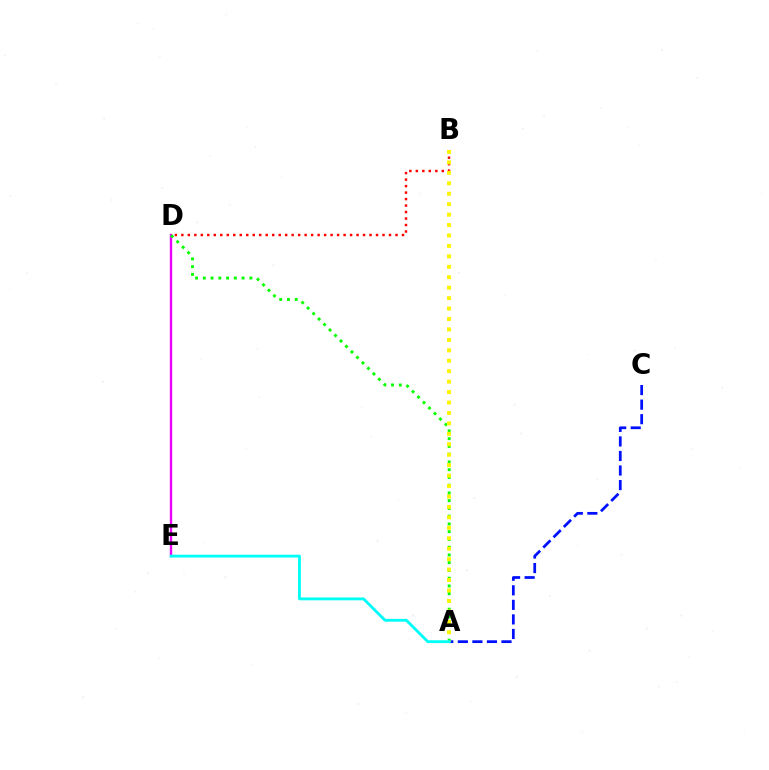{('D', 'E'): [{'color': '#ee00ff', 'line_style': 'solid', 'thickness': 1.7}], ('A', 'C'): [{'color': '#0010ff', 'line_style': 'dashed', 'thickness': 1.98}], ('B', 'D'): [{'color': '#ff0000', 'line_style': 'dotted', 'thickness': 1.76}], ('A', 'D'): [{'color': '#08ff00', 'line_style': 'dotted', 'thickness': 2.11}], ('A', 'B'): [{'color': '#fcf500', 'line_style': 'dotted', 'thickness': 2.84}], ('A', 'E'): [{'color': '#00fff6', 'line_style': 'solid', 'thickness': 2.05}]}